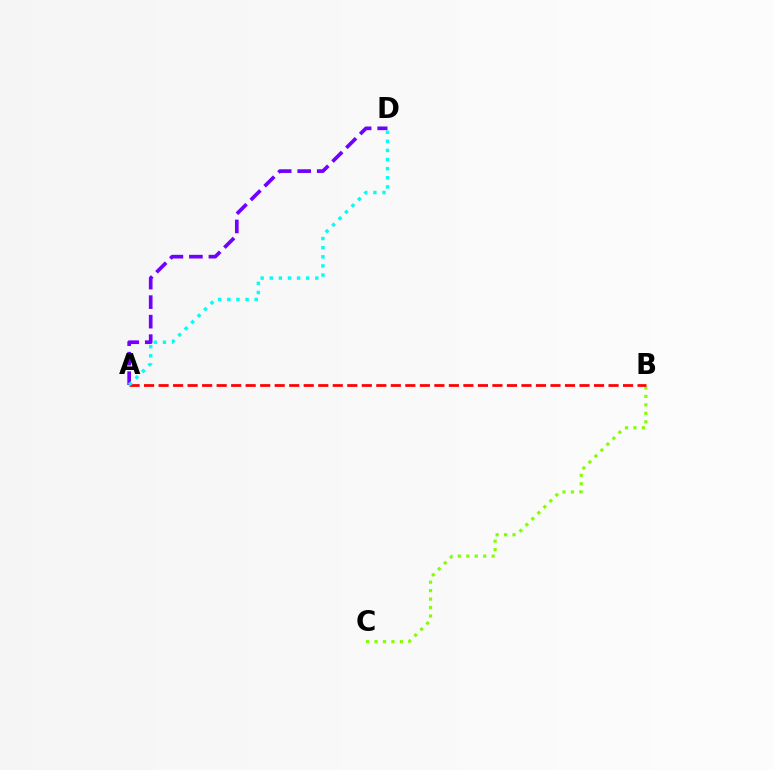{('A', 'D'): [{'color': '#7200ff', 'line_style': 'dashed', 'thickness': 2.65}, {'color': '#00fff6', 'line_style': 'dotted', 'thickness': 2.48}], ('B', 'C'): [{'color': '#84ff00', 'line_style': 'dotted', 'thickness': 2.3}], ('A', 'B'): [{'color': '#ff0000', 'line_style': 'dashed', 'thickness': 1.97}]}